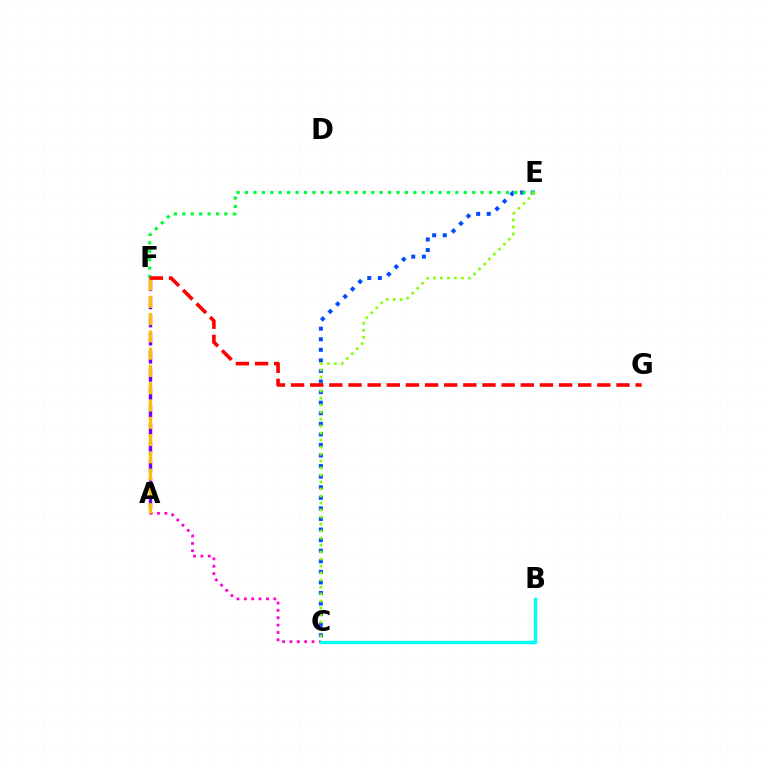{('A', 'C'): [{'color': '#ff00cf', 'line_style': 'dotted', 'thickness': 2.0}], ('A', 'F'): [{'color': '#7200ff', 'line_style': 'dashed', 'thickness': 2.46}, {'color': '#ffbd00', 'line_style': 'dashed', 'thickness': 2.35}], ('C', 'E'): [{'color': '#004bff', 'line_style': 'dotted', 'thickness': 2.87}, {'color': '#84ff00', 'line_style': 'dotted', 'thickness': 1.9}], ('B', 'C'): [{'color': '#00fff6', 'line_style': 'solid', 'thickness': 2.45}], ('E', 'F'): [{'color': '#00ff39', 'line_style': 'dotted', 'thickness': 2.29}], ('F', 'G'): [{'color': '#ff0000', 'line_style': 'dashed', 'thickness': 2.6}]}